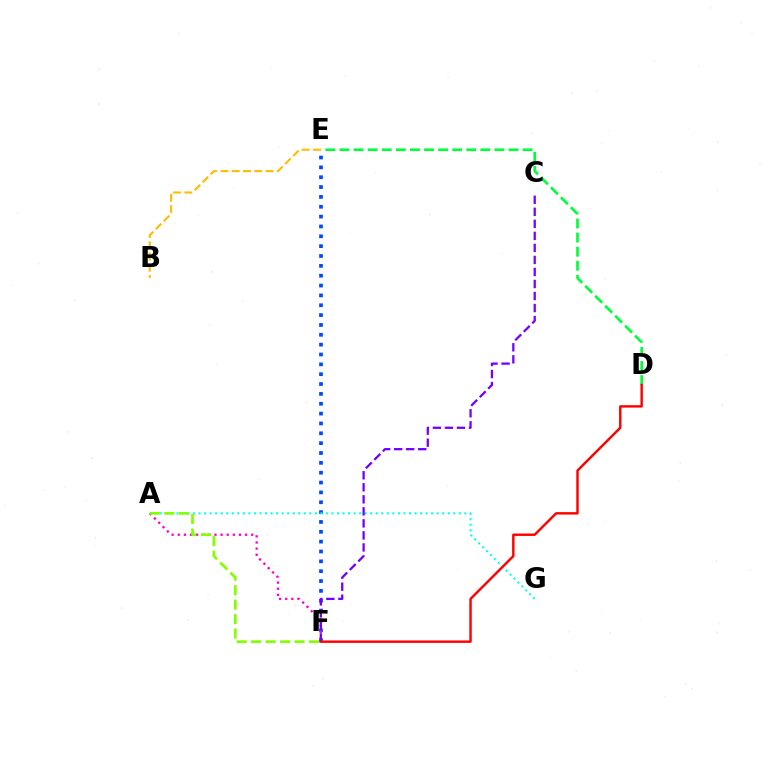{('E', 'F'): [{'color': '#004bff', 'line_style': 'dotted', 'thickness': 2.68}], ('A', 'F'): [{'color': '#ff00cf', 'line_style': 'dotted', 'thickness': 1.66}, {'color': '#84ff00', 'line_style': 'dashed', 'thickness': 1.97}], ('A', 'G'): [{'color': '#00fff6', 'line_style': 'dotted', 'thickness': 1.5}], ('B', 'E'): [{'color': '#ffbd00', 'line_style': 'dashed', 'thickness': 1.53}], ('C', 'F'): [{'color': '#7200ff', 'line_style': 'dashed', 'thickness': 1.63}], ('D', 'E'): [{'color': '#00ff39', 'line_style': 'dashed', 'thickness': 1.91}], ('D', 'F'): [{'color': '#ff0000', 'line_style': 'solid', 'thickness': 1.74}]}